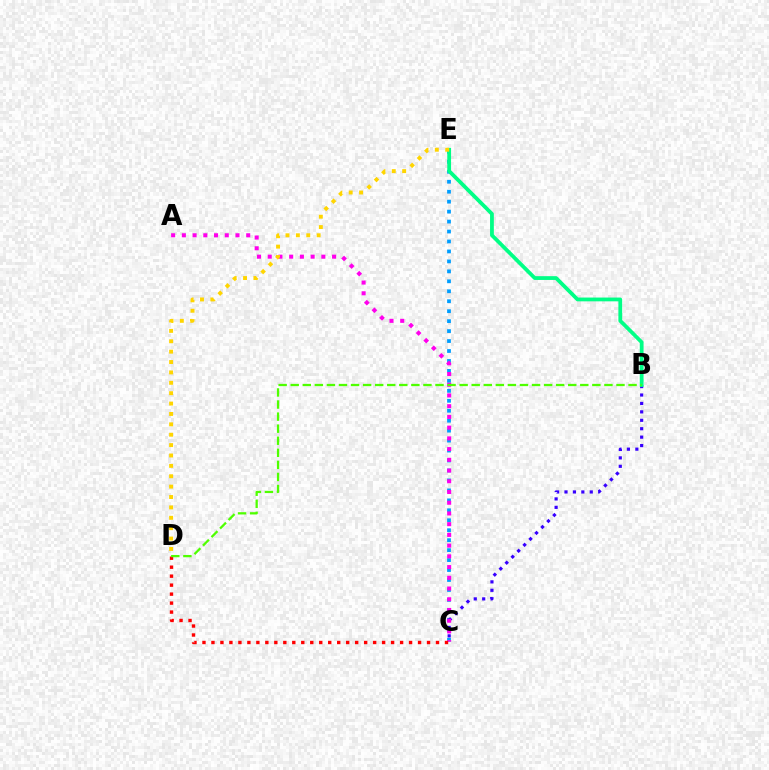{('C', 'E'): [{'color': '#009eff', 'line_style': 'dotted', 'thickness': 2.71}], ('B', 'C'): [{'color': '#3700ff', 'line_style': 'dotted', 'thickness': 2.29}], ('A', 'C'): [{'color': '#ff00ed', 'line_style': 'dotted', 'thickness': 2.91}], ('C', 'D'): [{'color': '#ff0000', 'line_style': 'dotted', 'thickness': 2.44}], ('B', 'E'): [{'color': '#00ff86', 'line_style': 'solid', 'thickness': 2.73}], ('B', 'D'): [{'color': '#4fff00', 'line_style': 'dashed', 'thickness': 1.64}], ('D', 'E'): [{'color': '#ffd500', 'line_style': 'dotted', 'thickness': 2.82}]}